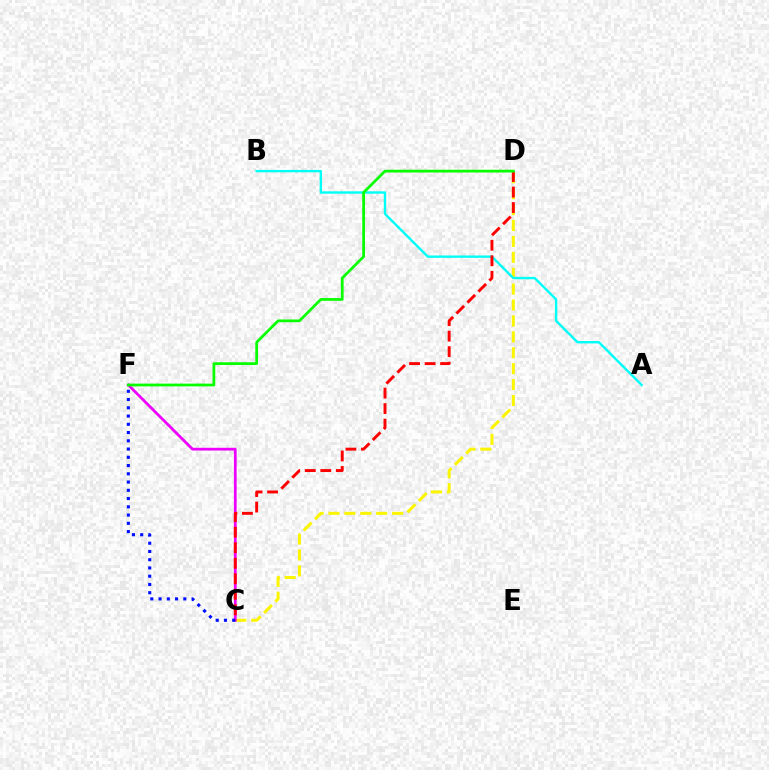{('C', 'D'): [{'color': '#fcf500', 'line_style': 'dashed', 'thickness': 2.16}, {'color': '#ff0000', 'line_style': 'dashed', 'thickness': 2.11}], ('C', 'F'): [{'color': '#ee00ff', 'line_style': 'solid', 'thickness': 1.97}, {'color': '#0010ff', 'line_style': 'dotted', 'thickness': 2.24}], ('A', 'B'): [{'color': '#00fff6', 'line_style': 'solid', 'thickness': 1.71}], ('D', 'F'): [{'color': '#08ff00', 'line_style': 'solid', 'thickness': 1.98}]}